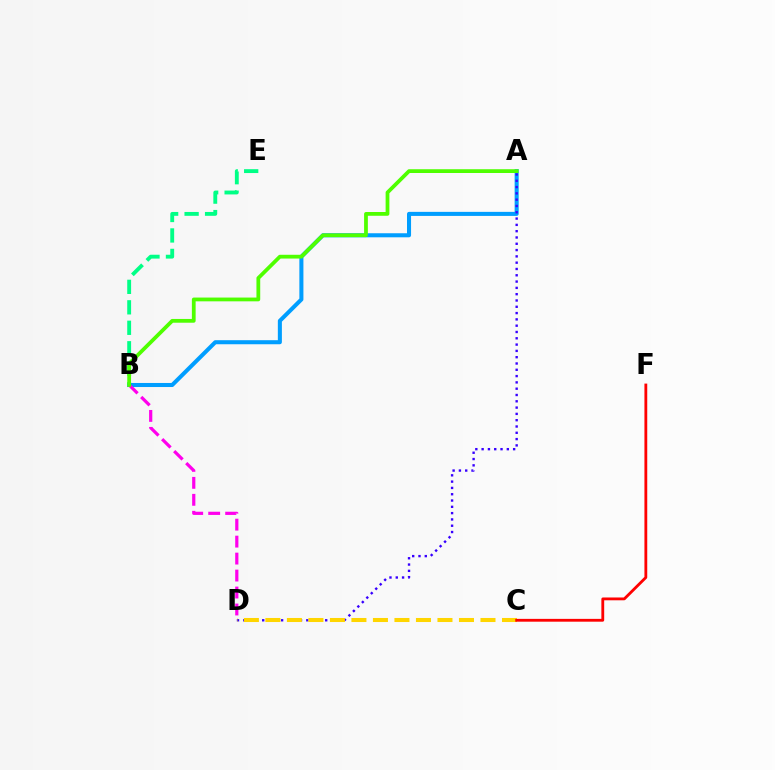{('A', 'B'): [{'color': '#009eff', 'line_style': 'solid', 'thickness': 2.92}, {'color': '#4fff00', 'line_style': 'solid', 'thickness': 2.71}], ('A', 'D'): [{'color': '#3700ff', 'line_style': 'dotted', 'thickness': 1.71}], ('C', 'D'): [{'color': '#ffd500', 'line_style': 'dashed', 'thickness': 2.92}], ('B', 'E'): [{'color': '#00ff86', 'line_style': 'dashed', 'thickness': 2.78}], ('C', 'F'): [{'color': '#ff0000', 'line_style': 'solid', 'thickness': 2.03}], ('B', 'D'): [{'color': '#ff00ed', 'line_style': 'dashed', 'thickness': 2.31}]}